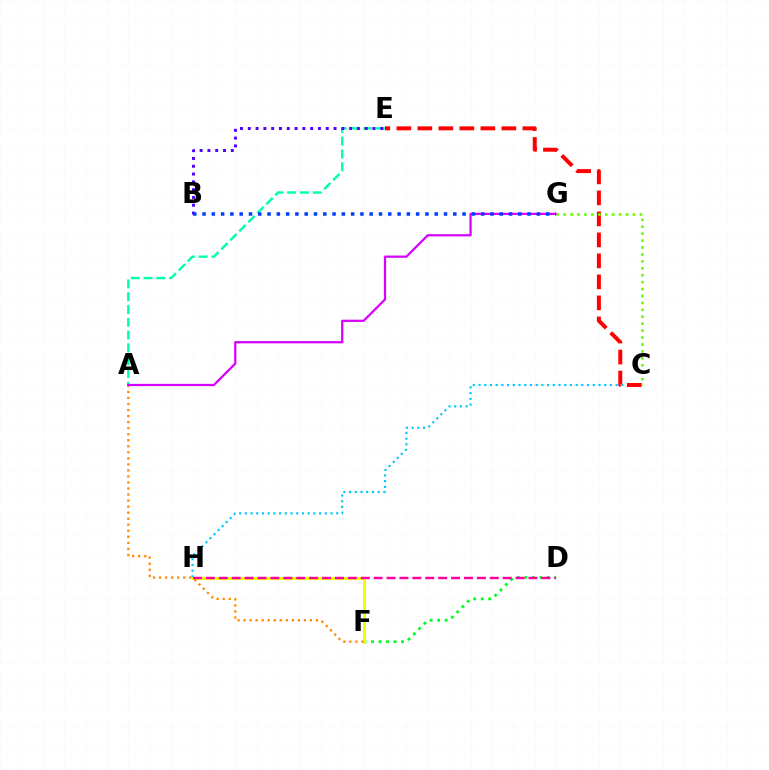{('A', 'E'): [{'color': '#00ffaf', 'line_style': 'dashed', 'thickness': 1.74}], ('B', 'E'): [{'color': '#4f00ff', 'line_style': 'dotted', 'thickness': 2.12}], ('D', 'F'): [{'color': '#00ff27', 'line_style': 'dotted', 'thickness': 2.04}], ('C', 'H'): [{'color': '#00c7ff', 'line_style': 'dotted', 'thickness': 1.55}], ('F', 'H'): [{'color': '#eeff00', 'line_style': 'solid', 'thickness': 2.14}], ('C', 'E'): [{'color': '#ff0000', 'line_style': 'dashed', 'thickness': 2.85}], ('A', 'F'): [{'color': '#ff8800', 'line_style': 'dotted', 'thickness': 1.64}], ('D', 'H'): [{'color': '#ff00a0', 'line_style': 'dashed', 'thickness': 1.75}], ('A', 'G'): [{'color': '#d600ff', 'line_style': 'solid', 'thickness': 1.62}], ('B', 'G'): [{'color': '#003fff', 'line_style': 'dotted', 'thickness': 2.52}], ('C', 'G'): [{'color': '#66ff00', 'line_style': 'dotted', 'thickness': 1.88}]}